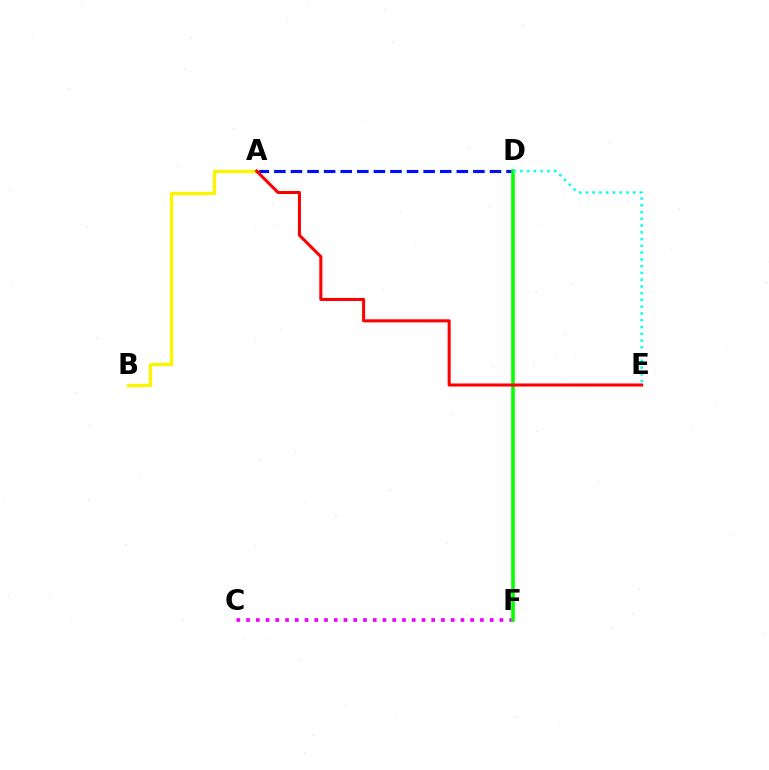{('A', 'D'): [{'color': '#0010ff', 'line_style': 'dashed', 'thickness': 2.25}], ('C', 'F'): [{'color': '#ee00ff', 'line_style': 'dotted', 'thickness': 2.65}], ('A', 'B'): [{'color': '#fcf500', 'line_style': 'solid', 'thickness': 2.41}], ('D', 'F'): [{'color': '#08ff00', 'line_style': 'solid', 'thickness': 2.6}], ('D', 'E'): [{'color': '#00fff6', 'line_style': 'dotted', 'thickness': 1.84}], ('A', 'E'): [{'color': '#ff0000', 'line_style': 'solid', 'thickness': 2.2}]}